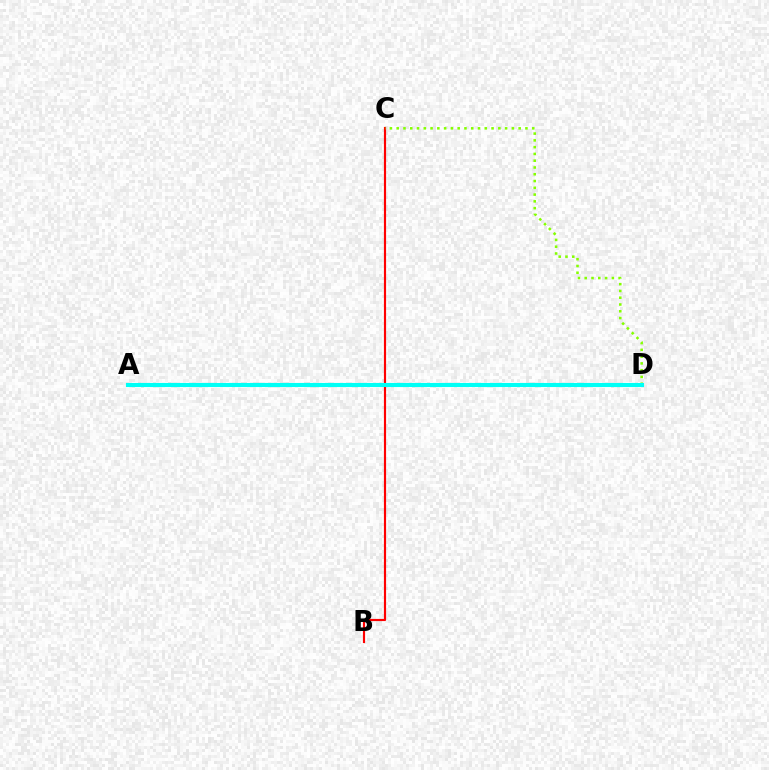{('A', 'D'): [{'color': '#7200ff', 'line_style': 'dotted', 'thickness': 1.84}, {'color': '#00fff6', 'line_style': 'solid', 'thickness': 2.96}], ('B', 'C'): [{'color': '#ff0000', 'line_style': 'solid', 'thickness': 1.56}], ('C', 'D'): [{'color': '#84ff00', 'line_style': 'dotted', 'thickness': 1.84}]}